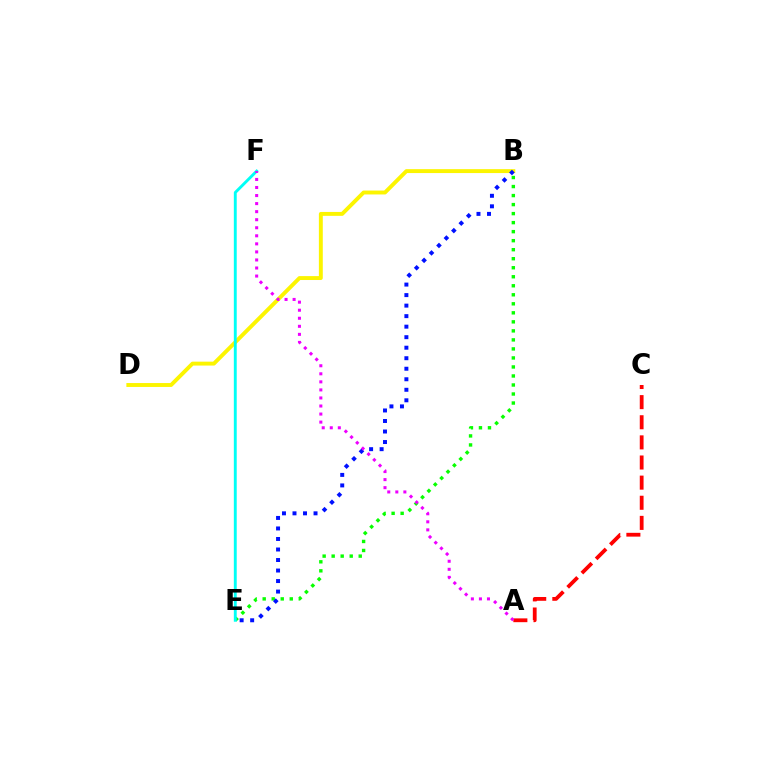{('B', 'E'): [{'color': '#08ff00', 'line_style': 'dotted', 'thickness': 2.45}, {'color': '#0010ff', 'line_style': 'dotted', 'thickness': 2.86}], ('A', 'C'): [{'color': '#ff0000', 'line_style': 'dashed', 'thickness': 2.73}], ('B', 'D'): [{'color': '#fcf500', 'line_style': 'solid', 'thickness': 2.81}], ('E', 'F'): [{'color': '#00fff6', 'line_style': 'solid', 'thickness': 2.08}], ('A', 'F'): [{'color': '#ee00ff', 'line_style': 'dotted', 'thickness': 2.19}]}